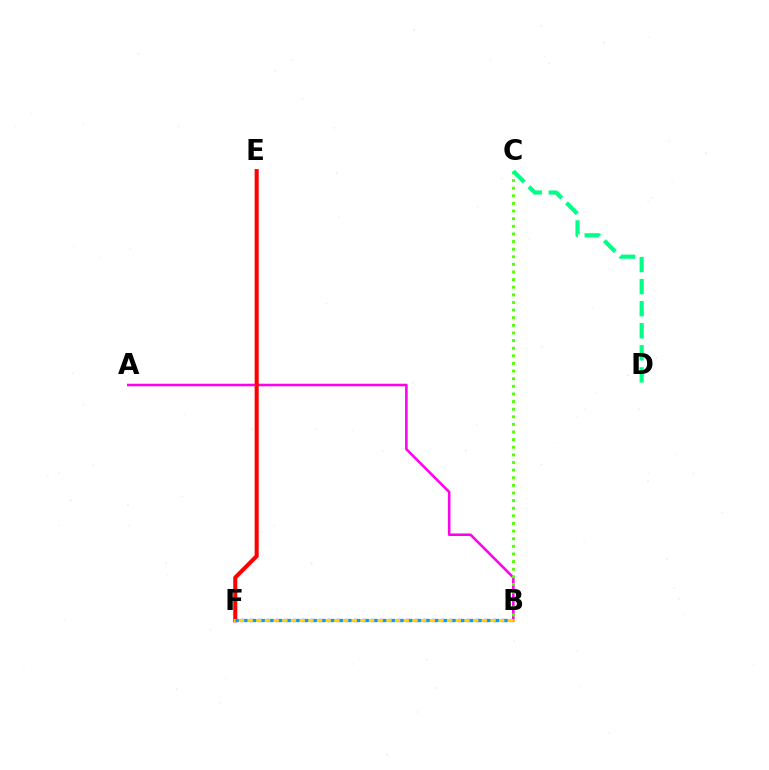{('A', 'B'): [{'color': '#ff00ed', 'line_style': 'solid', 'thickness': 1.84}], ('B', 'C'): [{'color': '#4fff00', 'line_style': 'dotted', 'thickness': 2.07}], ('C', 'D'): [{'color': '#00ff86', 'line_style': 'dashed', 'thickness': 3.0}], ('B', 'F'): [{'color': '#3700ff', 'line_style': 'dotted', 'thickness': 2.36}, {'color': '#ffd500', 'line_style': 'solid', 'thickness': 2.19}, {'color': '#009eff', 'line_style': 'dotted', 'thickness': 2.36}], ('E', 'F'): [{'color': '#ff0000', 'line_style': 'solid', 'thickness': 2.92}]}